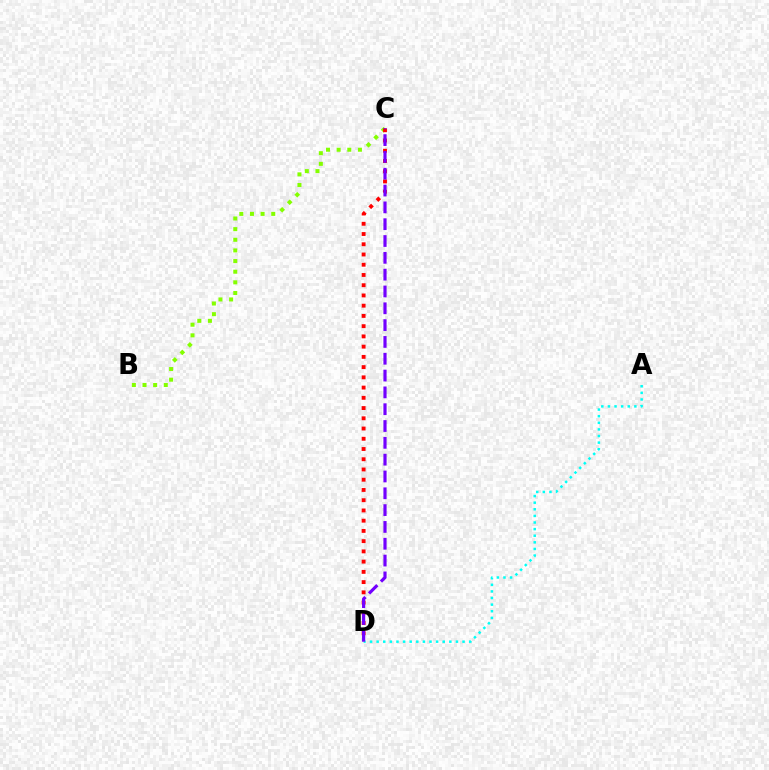{('B', 'C'): [{'color': '#84ff00', 'line_style': 'dotted', 'thickness': 2.89}], ('A', 'D'): [{'color': '#00fff6', 'line_style': 'dotted', 'thickness': 1.8}], ('C', 'D'): [{'color': '#ff0000', 'line_style': 'dotted', 'thickness': 2.78}, {'color': '#7200ff', 'line_style': 'dashed', 'thickness': 2.28}]}